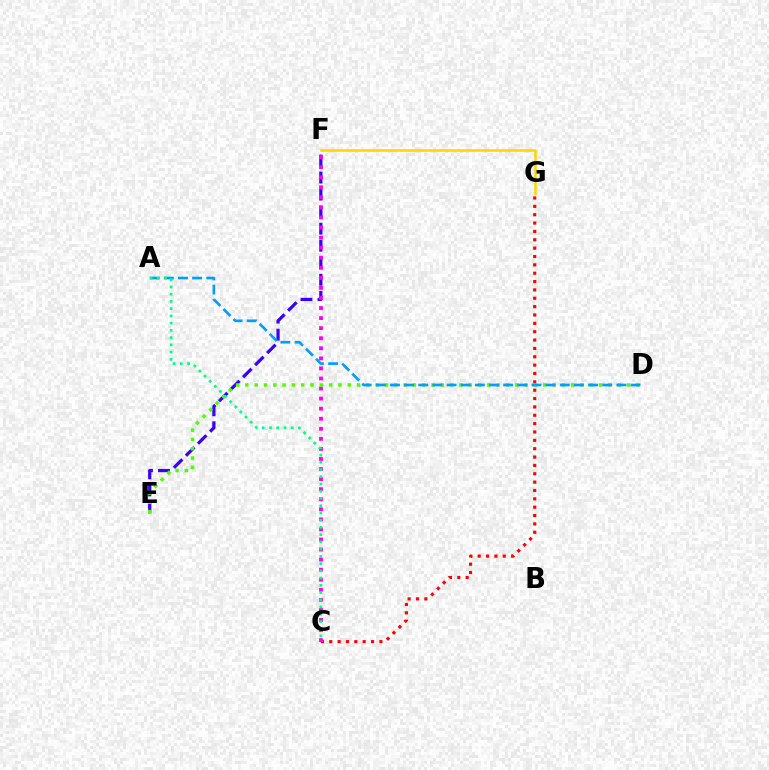{('C', 'G'): [{'color': '#ff0000', 'line_style': 'dotted', 'thickness': 2.27}], ('F', 'G'): [{'color': '#ffd500', 'line_style': 'solid', 'thickness': 1.82}], ('E', 'F'): [{'color': '#3700ff', 'line_style': 'dashed', 'thickness': 2.31}], ('C', 'F'): [{'color': '#ff00ed', 'line_style': 'dotted', 'thickness': 2.73}], ('D', 'E'): [{'color': '#4fff00', 'line_style': 'dotted', 'thickness': 2.53}], ('A', 'D'): [{'color': '#009eff', 'line_style': 'dashed', 'thickness': 1.92}], ('A', 'C'): [{'color': '#00ff86', 'line_style': 'dotted', 'thickness': 1.97}]}